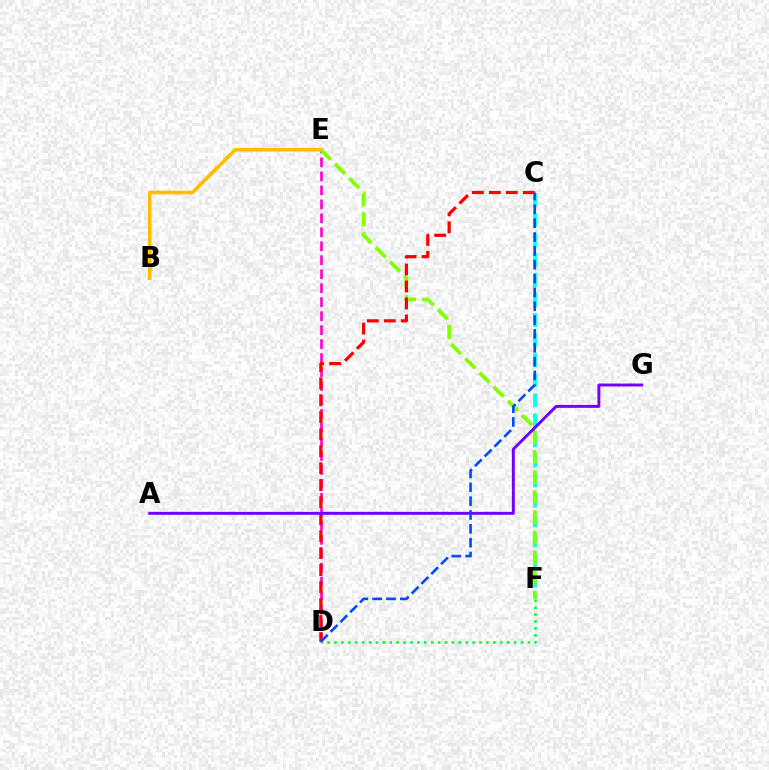{('B', 'E'): [{'color': '#ffbd00', 'line_style': 'solid', 'thickness': 2.58}], ('D', 'E'): [{'color': '#ff00cf', 'line_style': 'dashed', 'thickness': 1.9}], ('D', 'F'): [{'color': '#00ff39', 'line_style': 'dotted', 'thickness': 1.88}], ('C', 'F'): [{'color': '#00fff6', 'line_style': 'dashed', 'thickness': 2.72}], ('E', 'F'): [{'color': '#84ff00', 'line_style': 'dashed', 'thickness': 2.73}], ('C', 'D'): [{'color': '#ff0000', 'line_style': 'dashed', 'thickness': 2.31}, {'color': '#004bff', 'line_style': 'dashed', 'thickness': 1.88}], ('A', 'G'): [{'color': '#7200ff', 'line_style': 'solid', 'thickness': 2.1}]}